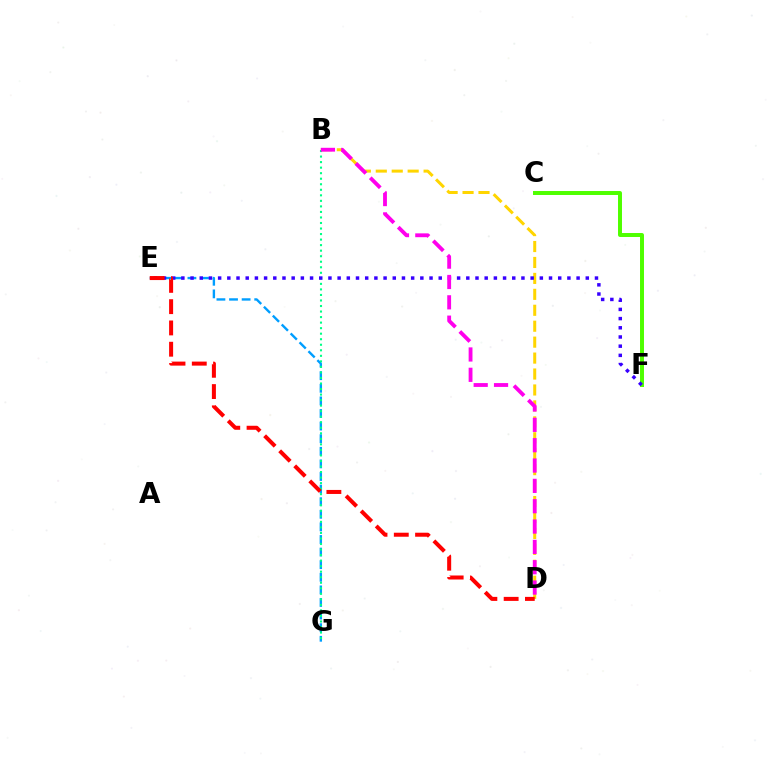{('E', 'G'): [{'color': '#009eff', 'line_style': 'dashed', 'thickness': 1.71}], ('B', 'D'): [{'color': '#ffd500', 'line_style': 'dashed', 'thickness': 2.17}, {'color': '#ff00ed', 'line_style': 'dashed', 'thickness': 2.76}], ('B', 'G'): [{'color': '#00ff86', 'line_style': 'dotted', 'thickness': 1.5}], ('C', 'F'): [{'color': '#4fff00', 'line_style': 'solid', 'thickness': 2.86}], ('E', 'F'): [{'color': '#3700ff', 'line_style': 'dotted', 'thickness': 2.5}], ('D', 'E'): [{'color': '#ff0000', 'line_style': 'dashed', 'thickness': 2.89}]}